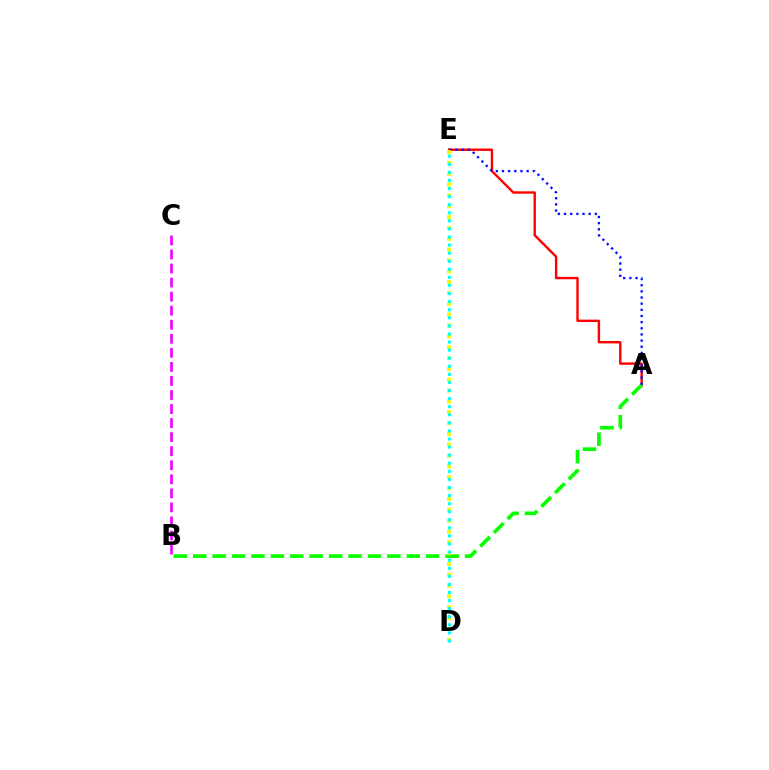{('A', 'E'): [{'color': '#ff0000', 'line_style': 'solid', 'thickness': 1.72}, {'color': '#0010ff', 'line_style': 'dotted', 'thickness': 1.67}], ('A', 'B'): [{'color': '#08ff00', 'line_style': 'dashed', 'thickness': 2.64}], ('D', 'E'): [{'color': '#fcf500', 'line_style': 'dotted', 'thickness': 2.95}, {'color': '#00fff6', 'line_style': 'dotted', 'thickness': 2.2}], ('B', 'C'): [{'color': '#ee00ff', 'line_style': 'dashed', 'thickness': 1.91}]}